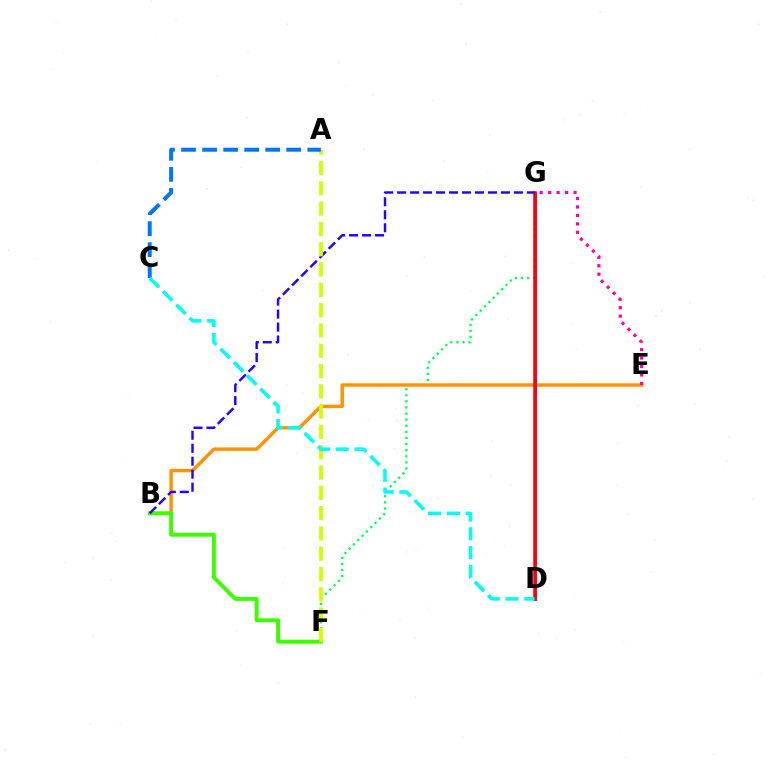{('F', 'G'): [{'color': '#00ff5c', 'line_style': 'dotted', 'thickness': 1.66}], ('B', 'E'): [{'color': '#ff9400', 'line_style': 'solid', 'thickness': 2.48}], ('D', 'G'): [{'color': '#b900ff', 'line_style': 'solid', 'thickness': 2.07}, {'color': '#ff0000', 'line_style': 'solid', 'thickness': 2.55}], ('B', 'F'): [{'color': '#3dff00', 'line_style': 'solid', 'thickness': 2.81}], ('B', 'G'): [{'color': '#2500ff', 'line_style': 'dashed', 'thickness': 1.76}], ('A', 'F'): [{'color': '#d1ff00', 'line_style': 'dashed', 'thickness': 2.76}], ('E', 'G'): [{'color': '#ff00ac', 'line_style': 'dotted', 'thickness': 2.3}], ('A', 'C'): [{'color': '#0074ff', 'line_style': 'dashed', 'thickness': 2.86}], ('C', 'D'): [{'color': '#00fff6', 'line_style': 'dashed', 'thickness': 2.55}]}